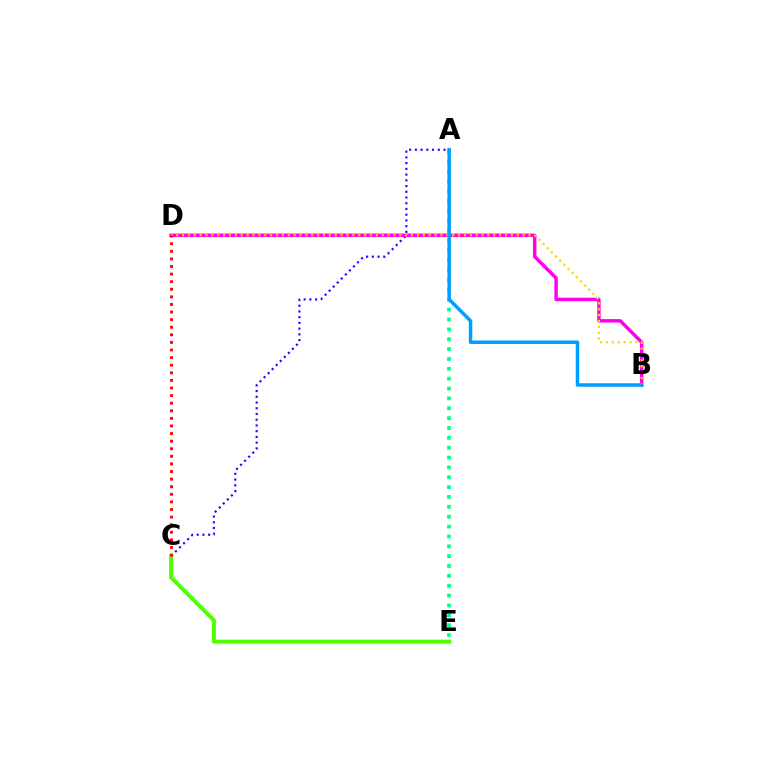{('A', 'C'): [{'color': '#3700ff', 'line_style': 'dotted', 'thickness': 1.56}], ('B', 'D'): [{'color': '#ff00ed', 'line_style': 'solid', 'thickness': 2.49}, {'color': '#ffd500', 'line_style': 'dotted', 'thickness': 1.6}], ('A', 'E'): [{'color': '#00ff86', 'line_style': 'dotted', 'thickness': 2.68}], ('C', 'E'): [{'color': '#4fff00', 'line_style': 'solid', 'thickness': 2.88}], ('C', 'D'): [{'color': '#ff0000', 'line_style': 'dotted', 'thickness': 2.06}], ('A', 'B'): [{'color': '#009eff', 'line_style': 'solid', 'thickness': 2.52}]}